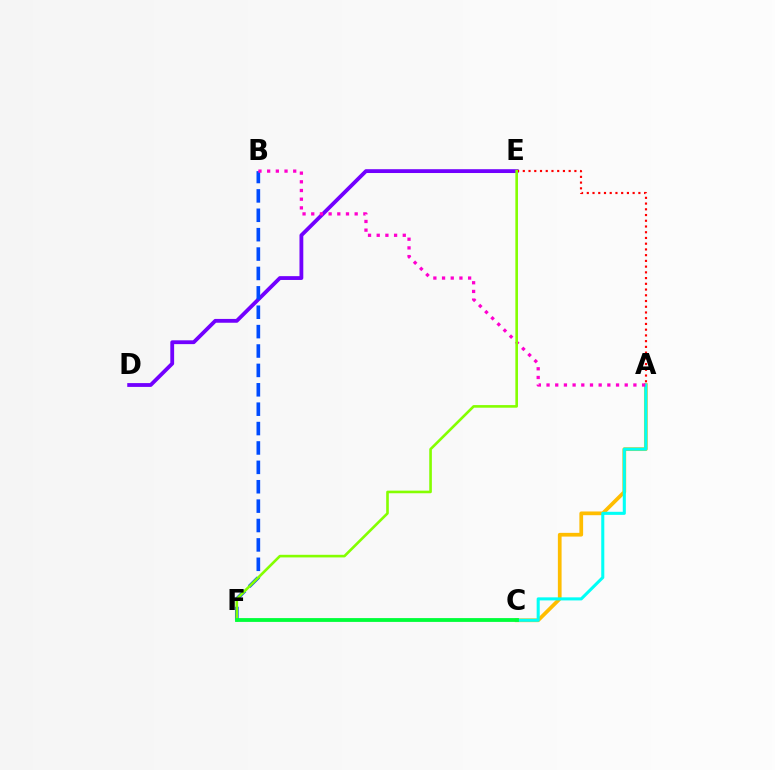{('A', 'C'): [{'color': '#ffbd00', 'line_style': 'solid', 'thickness': 2.68}, {'color': '#00fff6', 'line_style': 'solid', 'thickness': 2.21}], ('D', 'E'): [{'color': '#7200ff', 'line_style': 'solid', 'thickness': 2.75}], ('B', 'F'): [{'color': '#004bff', 'line_style': 'dashed', 'thickness': 2.63}], ('A', 'E'): [{'color': '#ff0000', 'line_style': 'dotted', 'thickness': 1.56}], ('A', 'B'): [{'color': '#ff00cf', 'line_style': 'dotted', 'thickness': 2.36}], ('E', 'F'): [{'color': '#84ff00', 'line_style': 'solid', 'thickness': 1.88}], ('C', 'F'): [{'color': '#00ff39', 'line_style': 'solid', 'thickness': 2.74}]}